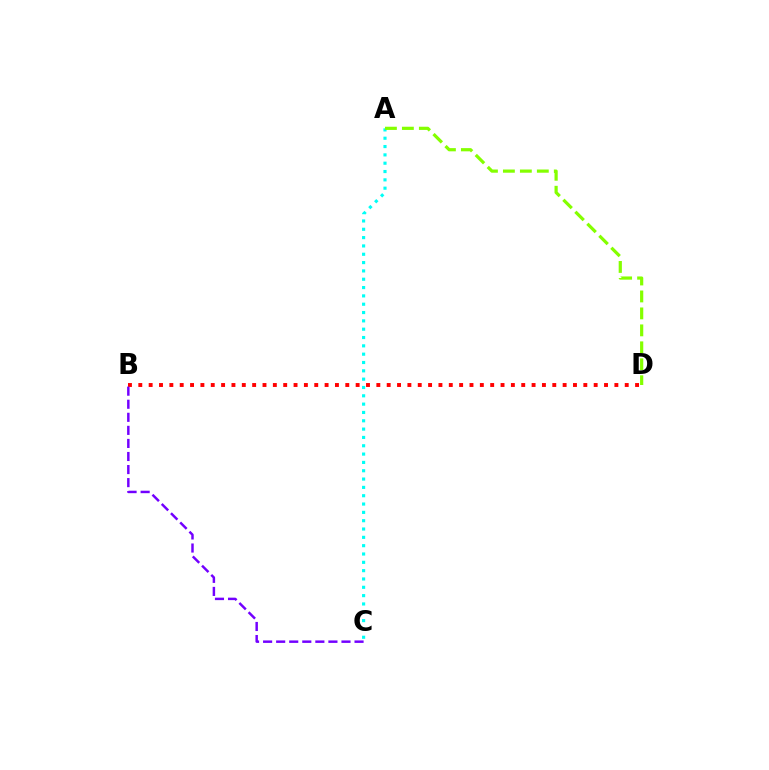{('A', 'C'): [{'color': '#00fff6', 'line_style': 'dotted', 'thickness': 2.26}], ('A', 'D'): [{'color': '#84ff00', 'line_style': 'dashed', 'thickness': 2.3}], ('B', 'D'): [{'color': '#ff0000', 'line_style': 'dotted', 'thickness': 2.81}], ('B', 'C'): [{'color': '#7200ff', 'line_style': 'dashed', 'thickness': 1.77}]}